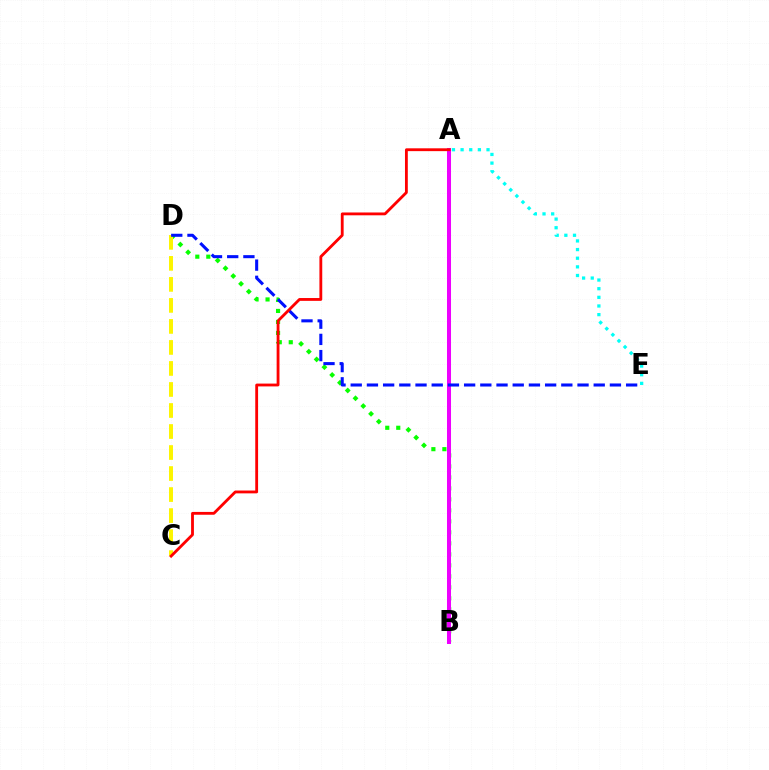{('B', 'D'): [{'color': '#08ff00', 'line_style': 'dotted', 'thickness': 2.99}], ('A', 'B'): [{'color': '#ee00ff', 'line_style': 'solid', 'thickness': 2.89}], ('A', 'E'): [{'color': '#00fff6', 'line_style': 'dotted', 'thickness': 2.35}], ('C', 'D'): [{'color': '#fcf500', 'line_style': 'dashed', 'thickness': 2.86}], ('D', 'E'): [{'color': '#0010ff', 'line_style': 'dashed', 'thickness': 2.2}], ('A', 'C'): [{'color': '#ff0000', 'line_style': 'solid', 'thickness': 2.04}]}